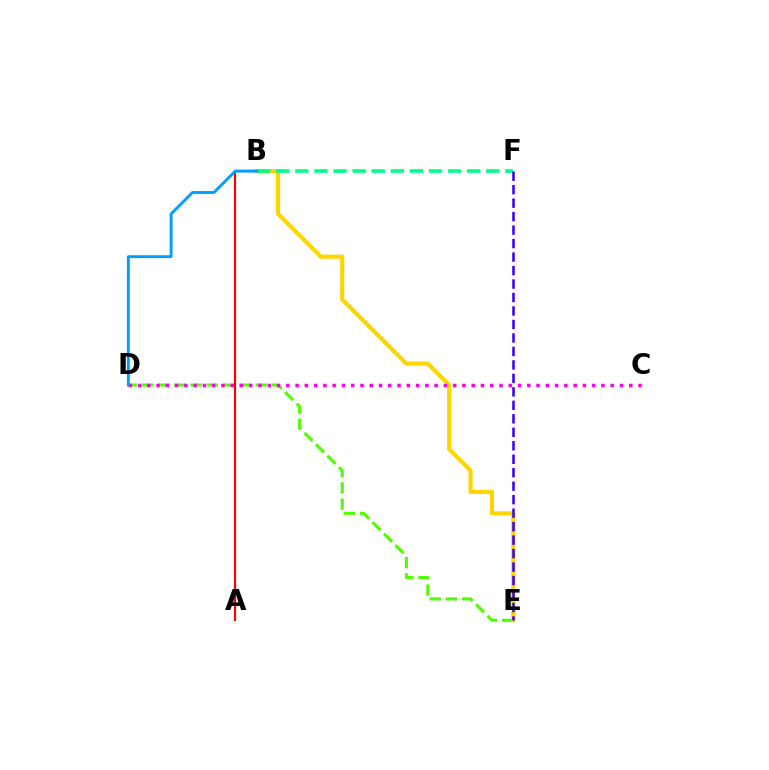{('D', 'E'): [{'color': '#4fff00', 'line_style': 'dashed', 'thickness': 2.21}], ('B', 'E'): [{'color': '#ffd500', 'line_style': 'solid', 'thickness': 2.98}], ('B', 'F'): [{'color': '#00ff86', 'line_style': 'dashed', 'thickness': 2.59}], ('C', 'D'): [{'color': '#ff00ed', 'line_style': 'dotted', 'thickness': 2.52}], ('A', 'B'): [{'color': '#ff0000', 'line_style': 'solid', 'thickness': 1.56}], ('E', 'F'): [{'color': '#3700ff', 'line_style': 'dashed', 'thickness': 1.83}], ('B', 'D'): [{'color': '#009eff', 'line_style': 'solid', 'thickness': 2.08}]}